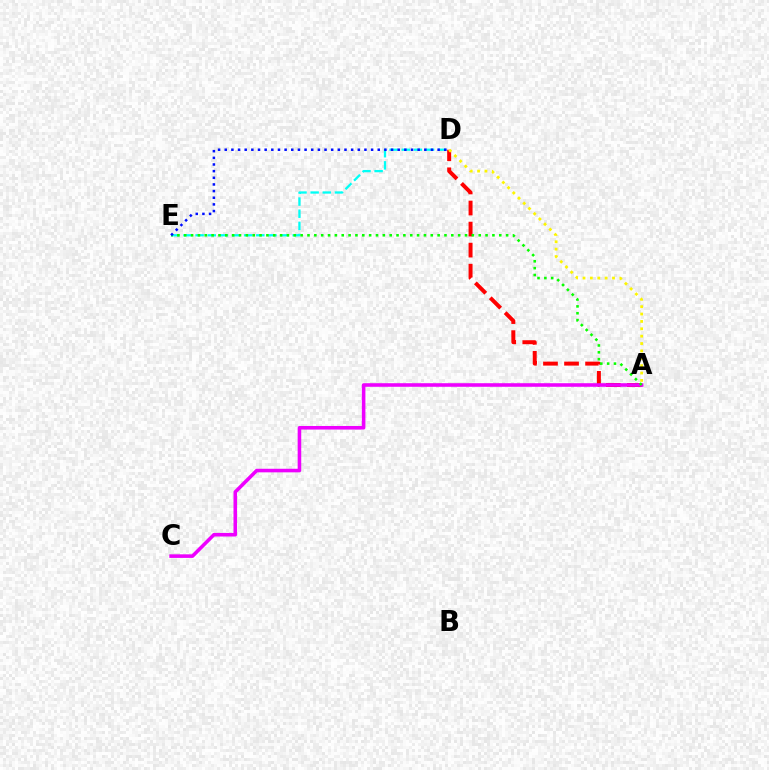{('D', 'E'): [{'color': '#00fff6', 'line_style': 'dashed', 'thickness': 1.65}, {'color': '#0010ff', 'line_style': 'dotted', 'thickness': 1.81}], ('A', 'D'): [{'color': '#ff0000', 'line_style': 'dashed', 'thickness': 2.86}, {'color': '#fcf500', 'line_style': 'dotted', 'thickness': 2.0}], ('A', 'C'): [{'color': '#ee00ff', 'line_style': 'solid', 'thickness': 2.57}], ('A', 'E'): [{'color': '#08ff00', 'line_style': 'dotted', 'thickness': 1.86}]}